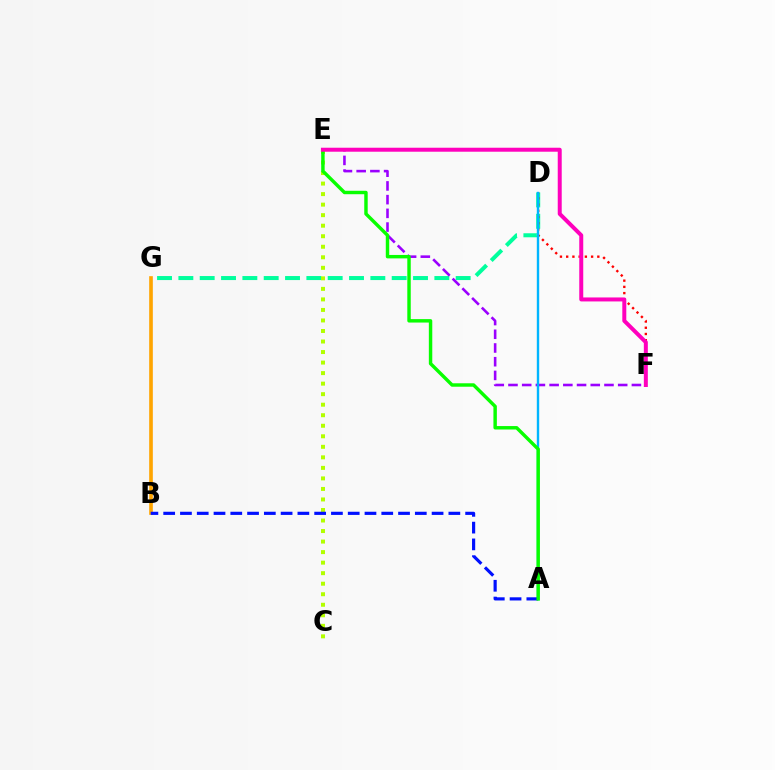{('D', 'G'): [{'color': '#00ff9d', 'line_style': 'dashed', 'thickness': 2.9}], ('D', 'F'): [{'color': '#ff0000', 'line_style': 'dotted', 'thickness': 1.69}], ('E', 'F'): [{'color': '#9b00ff', 'line_style': 'dashed', 'thickness': 1.86}, {'color': '#ff00bd', 'line_style': 'solid', 'thickness': 2.87}], ('C', 'E'): [{'color': '#b3ff00', 'line_style': 'dotted', 'thickness': 2.86}], ('A', 'D'): [{'color': '#00b5ff', 'line_style': 'solid', 'thickness': 1.73}], ('B', 'G'): [{'color': '#ffa500', 'line_style': 'solid', 'thickness': 2.63}], ('A', 'B'): [{'color': '#0010ff', 'line_style': 'dashed', 'thickness': 2.28}], ('A', 'E'): [{'color': '#08ff00', 'line_style': 'solid', 'thickness': 2.47}]}